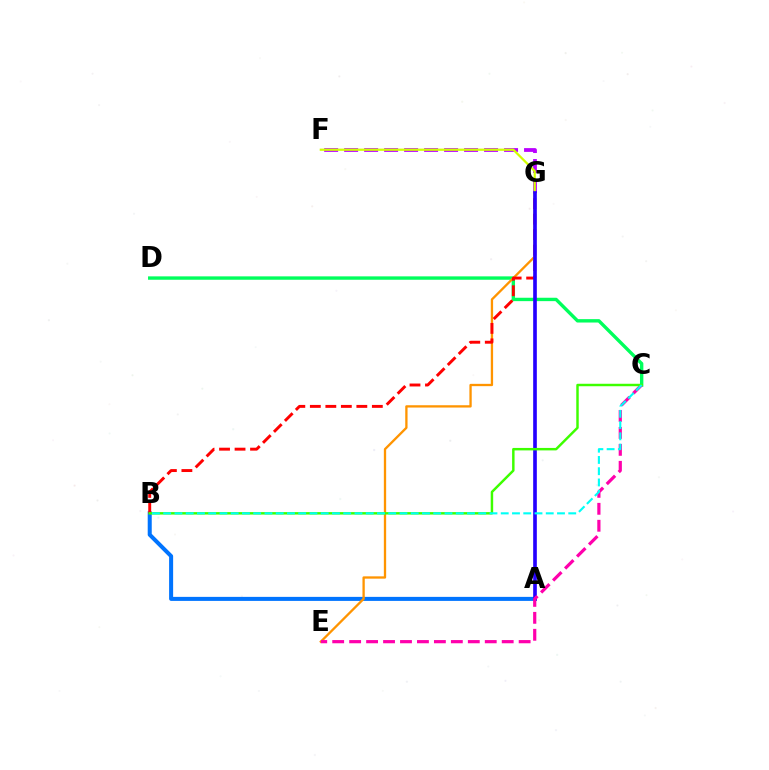{('A', 'B'): [{'color': '#0074ff', 'line_style': 'solid', 'thickness': 2.9}], ('C', 'D'): [{'color': '#00ff5c', 'line_style': 'solid', 'thickness': 2.44}], ('E', 'G'): [{'color': '#ff9400', 'line_style': 'solid', 'thickness': 1.66}], ('F', 'G'): [{'color': '#b900ff', 'line_style': 'dashed', 'thickness': 2.72}, {'color': '#d1ff00', 'line_style': 'solid', 'thickness': 1.61}], ('B', 'G'): [{'color': '#ff0000', 'line_style': 'dashed', 'thickness': 2.11}], ('A', 'G'): [{'color': '#2500ff', 'line_style': 'solid', 'thickness': 2.63}], ('C', 'E'): [{'color': '#ff00ac', 'line_style': 'dashed', 'thickness': 2.3}], ('B', 'C'): [{'color': '#3dff00', 'line_style': 'solid', 'thickness': 1.77}, {'color': '#00fff6', 'line_style': 'dashed', 'thickness': 1.53}]}